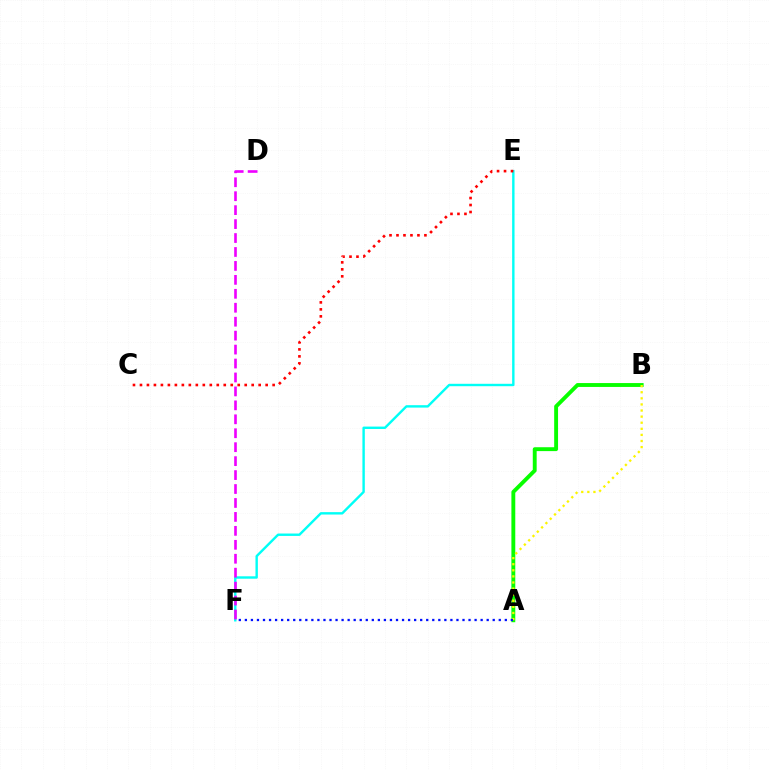{('A', 'B'): [{'color': '#08ff00', 'line_style': 'solid', 'thickness': 2.79}, {'color': '#fcf500', 'line_style': 'dotted', 'thickness': 1.66}], ('A', 'F'): [{'color': '#0010ff', 'line_style': 'dotted', 'thickness': 1.64}], ('E', 'F'): [{'color': '#00fff6', 'line_style': 'solid', 'thickness': 1.73}], ('D', 'F'): [{'color': '#ee00ff', 'line_style': 'dashed', 'thickness': 1.89}], ('C', 'E'): [{'color': '#ff0000', 'line_style': 'dotted', 'thickness': 1.9}]}